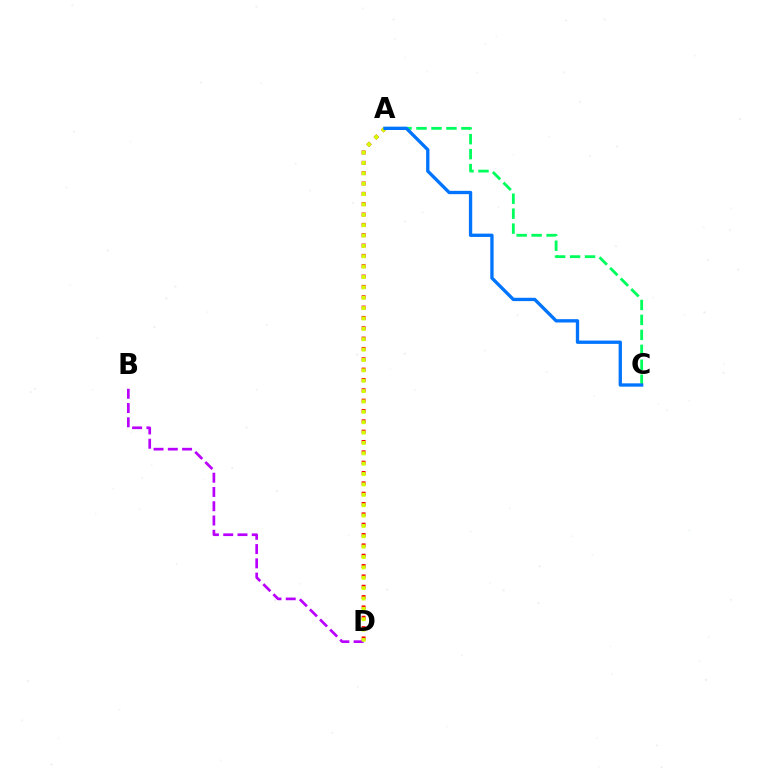{('A', 'C'): [{'color': '#00ff5c', 'line_style': 'dashed', 'thickness': 2.03}, {'color': '#0074ff', 'line_style': 'solid', 'thickness': 2.39}], ('B', 'D'): [{'color': '#b900ff', 'line_style': 'dashed', 'thickness': 1.94}], ('A', 'D'): [{'color': '#ff0000', 'line_style': 'dotted', 'thickness': 2.81}, {'color': '#d1ff00', 'line_style': 'dotted', 'thickness': 2.82}]}